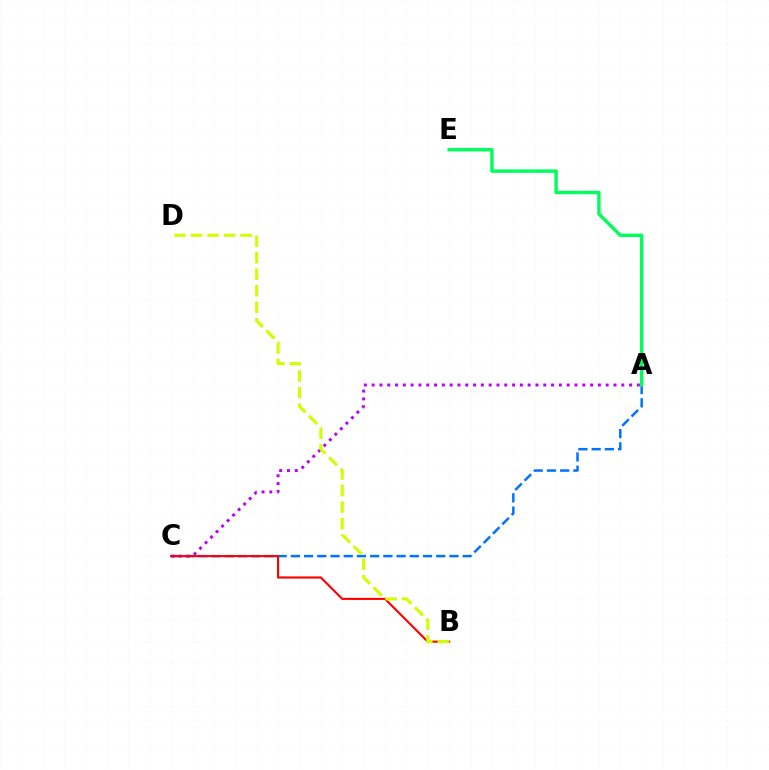{('A', 'C'): [{'color': '#0074ff', 'line_style': 'dashed', 'thickness': 1.8}, {'color': '#b900ff', 'line_style': 'dotted', 'thickness': 2.12}], ('B', 'C'): [{'color': '#ff0000', 'line_style': 'solid', 'thickness': 1.52}], ('B', 'D'): [{'color': '#d1ff00', 'line_style': 'dashed', 'thickness': 2.24}], ('A', 'E'): [{'color': '#00ff5c', 'line_style': 'solid', 'thickness': 2.46}]}